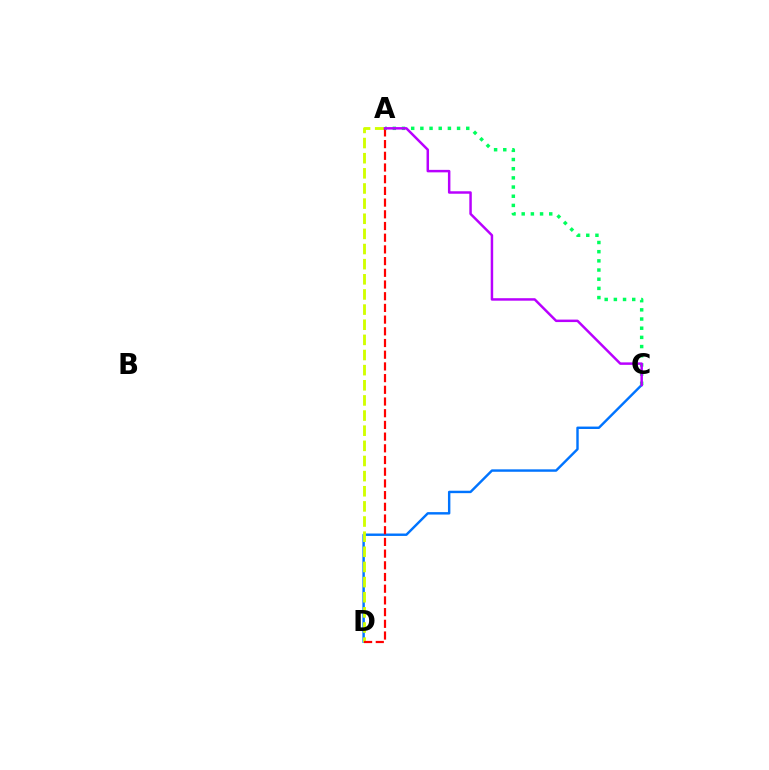{('C', 'D'): [{'color': '#0074ff', 'line_style': 'solid', 'thickness': 1.75}], ('A', 'D'): [{'color': '#d1ff00', 'line_style': 'dashed', 'thickness': 2.06}, {'color': '#ff0000', 'line_style': 'dashed', 'thickness': 1.59}], ('A', 'C'): [{'color': '#00ff5c', 'line_style': 'dotted', 'thickness': 2.49}, {'color': '#b900ff', 'line_style': 'solid', 'thickness': 1.79}]}